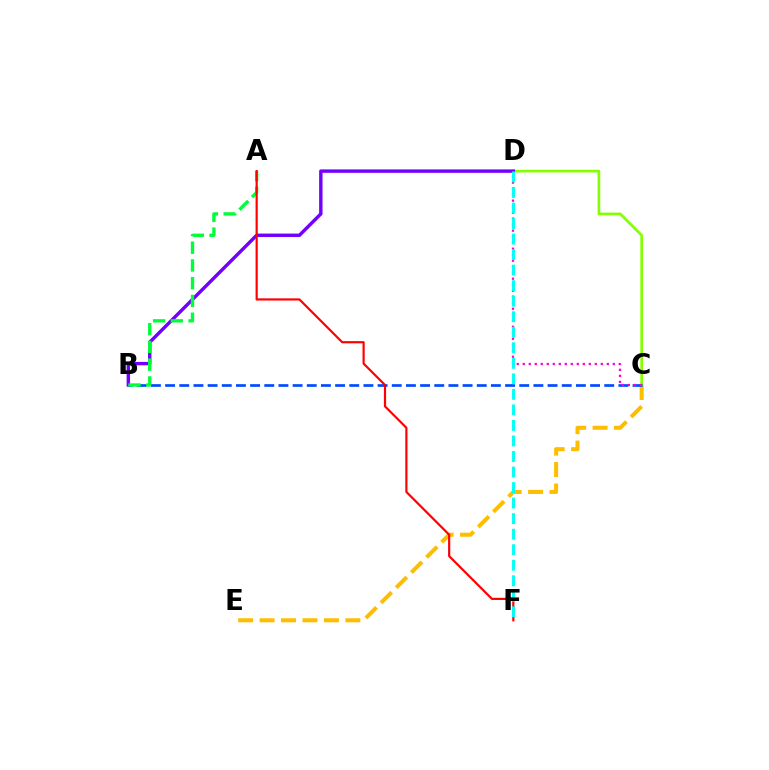{('C', 'E'): [{'color': '#ffbd00', 'line_style': 'dashed', 'thickness': 2.91}], ('C', 'D'): [{'color': '#84ff00', 'line_style': 'solid', 'thickness': 1.91}, {'color': '#ff00cf', 'line_style': 'dotted', 'thickness': 1.63}], ('B', 'C'): [{'color': '#004bff', 'line_style': 'dashed', 'thickness': 1.92}], ('B', 'D'): [{'color': '#7200ff', 'line_style': 'solid', 'thickness': 2.46}], ('A', 'B'): [{'color': '#00ff39', 'line_style': 'dashed', 'thickness': 2.41}], ('A', 'F'): [{'color': '#ff0000', 'line_style': 'solid', 'thickness': 1.57}], ('D', 'F'): [{'color': '#00fff6', 'line_style': 'dashed', 'thickness': 2.11}]}